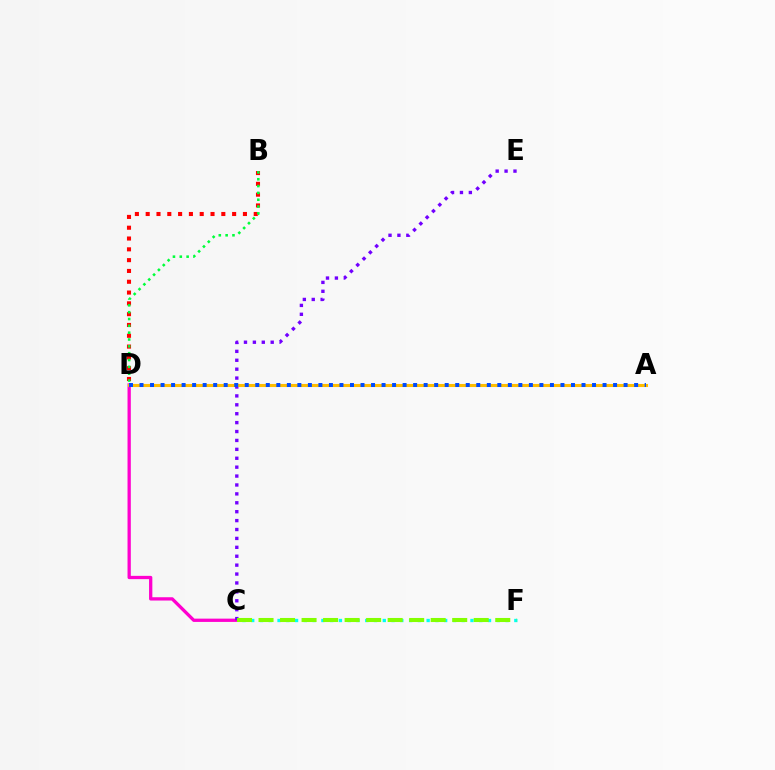{('C', 'D'): [{'color': '#ff00cf', 'line_style': 'solid', 'thickness': 2.37}], ('B', 'D'): [{'color': '#ff0000', 'line_style': 'dotted', 'thickness': 2.94}, {'color': '#00ff39', 'line_style': 'dotted', 'thickness': 1.86}], ('C', 'E'): [{'color': '#7200ff', 'line_style': 'dotted', 'thickness': 2.42}], ('A', 'D'): [{'color': '#ffbd00', 'line_style': 'solid', 'thickness': 2.21}, {'color': '#004bff', 'line_style': 'dotted', 'thickness': 2.86}], ('C', 'F'): [{'color': '#00fff6', 'line_style': 'dotted', 'thickness': 2.38}, {'color': '#84ff00', 'line_style': 'dashed', 'thickness': 2.92}]}